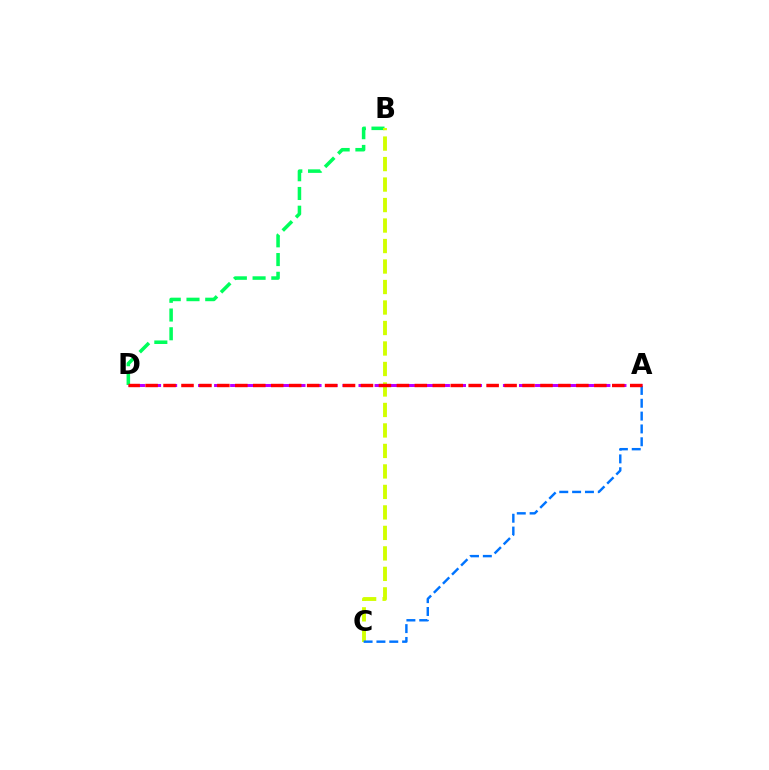{('A', 'D'): [{'color': '#b900ff', 'line_style': 'dashed', 'thickness': 2.18}, {'color': '#ff0000', 'line_style': 'dashed', 'thickness': 2.44}], ('B', 'D'): [{'color': '#00ff5c', 'line_style': 'dashed', 'thickness': 2.55}], ('B', 'C'): [{'color': '#d1ff00', 'line_style': 'dashed', 'thickness': 2.78}], ('A', 'C'): [{'color': '#0074ff', 'line_style': 'dashed', 'thickness': 1.74}]}